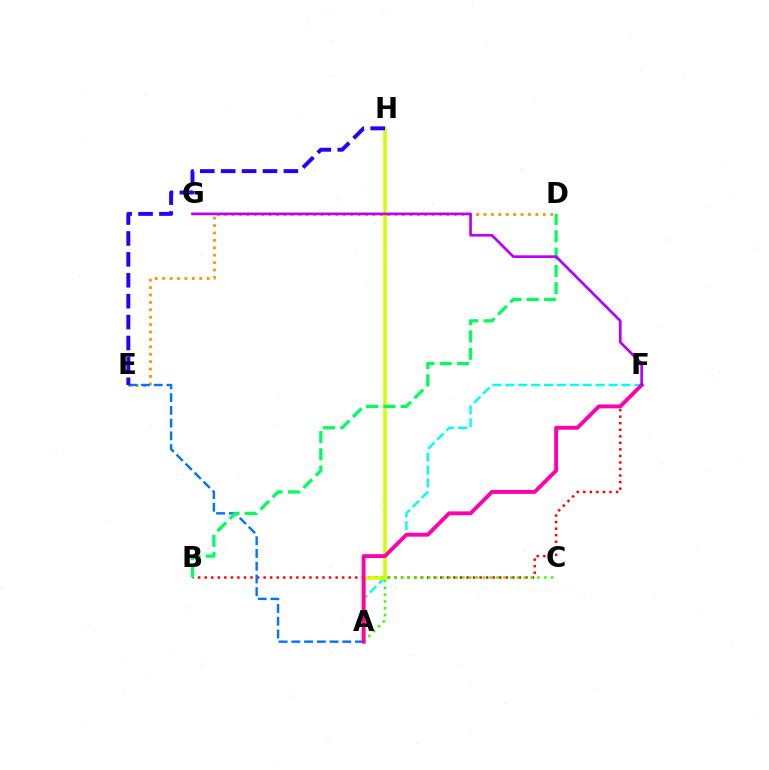{('D', 'E'): [{'color': '#ff9400', 'line_style': 'dotted', 'thickness': 2.01}], ('A', 'F'): [{'color': '#00fff6', 'line_style': 'dashed', 'thickness': 1.75}, {'color': '#ff00ac', 'line_style': 'solid', 'thickness': 2.79}], ('B', 'F'): [{'color': '#ff0000', 'line_style': 'dotted', 'thickness': 1.78}], ('A', 'E'): [{'color': '#0074ff', 'line_style': 'dashed', 'thickness': 1.73}], ('A', 'H'): [{'color': '#d1ff00', 'line_style': 'solid', 'thickness': 2.53}], ('E', 'H'): [{'color': '#2500ff', 'line_style': 'dashed', 'thickness': 2.84}], ('A', 'C'): [{'color': '#3dff00', 'line_style': 'dotted', 'thickness': 1.85}], ('B', 'D'): [{'color': '#00ff5c', 'line_style': 'dashed', 'thickness': 2.35}], ('F', 'G'): [{'color': '#b900ff', 'line_style': 'solid', 'thickness': 1.94}]}